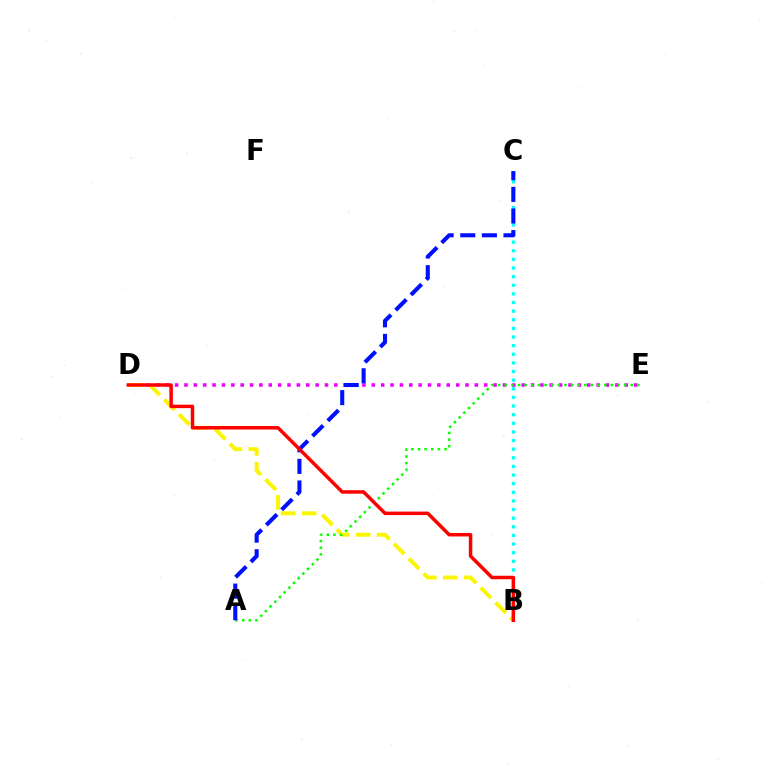{('B', 'C'): [{'color': '#00fff6', 'line_style': 'dotted', 'thickness': 2.34}], ('D', 'E'): [{'color': '#ee00ff', 'line_style': 'dotted', 'thickness': 2.55}], ('B', 'D'): [{'color': '#fcf500', 'line_style': 'dashed', 'thickness': 2.85}, {'color': '#ff0000', 'line_style': 'solid', 'thickness': 2.51}], ('A', 'E'): [{'color': '#08ff00', 'line_style': 'dotted', 'thickness': 1.8}], ('A', 'C'): [{'color': '#0010ff', 'line_style': 'dashed', 'thickness': 2.94}]}